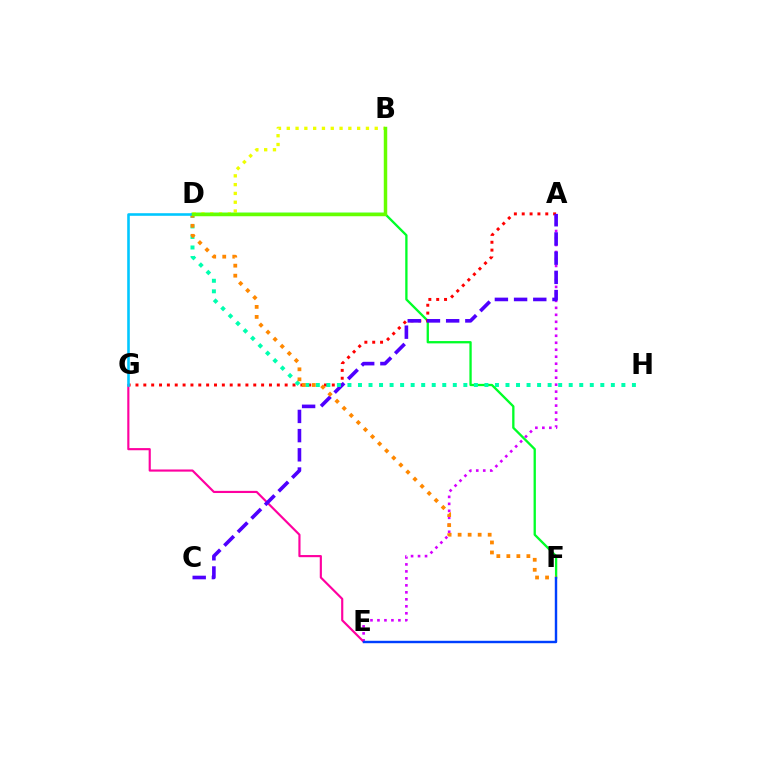{('D', 'F'): [{'color': '#00ff27', 'line_style': 'solid', 'thickness': 1.67}, {'color': '#ff8800', 'line_style': 'dotted', 'thickness': 2.72}], ('A', 'G'): [{'color': '#ff0000', 'line_style': 'dotted', 'thickness': 2.13}], ('A', 'E'): [{'color': '#d600ff', 'line_style': 'dotted', 'thickness': 1.9}], ('E', 'G'): [{'color': '#ff00a0', 'line_style': 'solid', 'thickness': 1.55}], ('A', 'C'): [{'color': '#4f00ff', 'line_style': 'dashed', 'thickness': 2.61}], ('D', 'H'): [{'color': '#00ffaf', 'line_style': 'dotted', 'thickness': 2.86}], ('B', 'D'): [{'color': '#eeff00', 'line_style': 'dotted', 'thickness': 2.39}, {'color': '#66ff00', 'line_style': 'solid', 'thickness': 2.49}], ('E', 'F'): [{'color': '#003fff', 'line_style': 'solid', 'thickness': 1.74}], ('D', 'G'): [{'color': '#00c7ff', 'line_style': 'solid', 'thickness': 1.87}]}